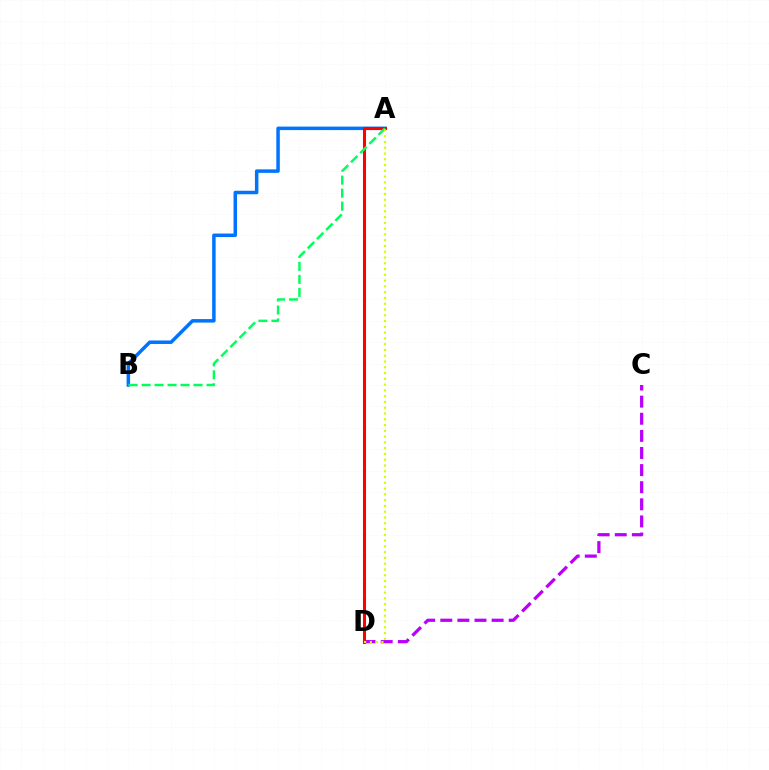{('C', 'D'): [{'color': '#b900ff', 'line_style': 'dashed', 'thickness': 2.32}], ('A', 'B'): [{'color': '#0074ff', 'line_style': 'solid', 'thickness': 2.52}, {'color': '#00ff5c', 'line_style': 'dashed', 'thickness': 1.77}], ('A', 'D'): [{'color': '#ff0000', 'line_style': 'solid', 'thickness': 2.21}, {'color': '#d1ff00', 'line_style': 'dotted', 'thickness': 1.57}]}